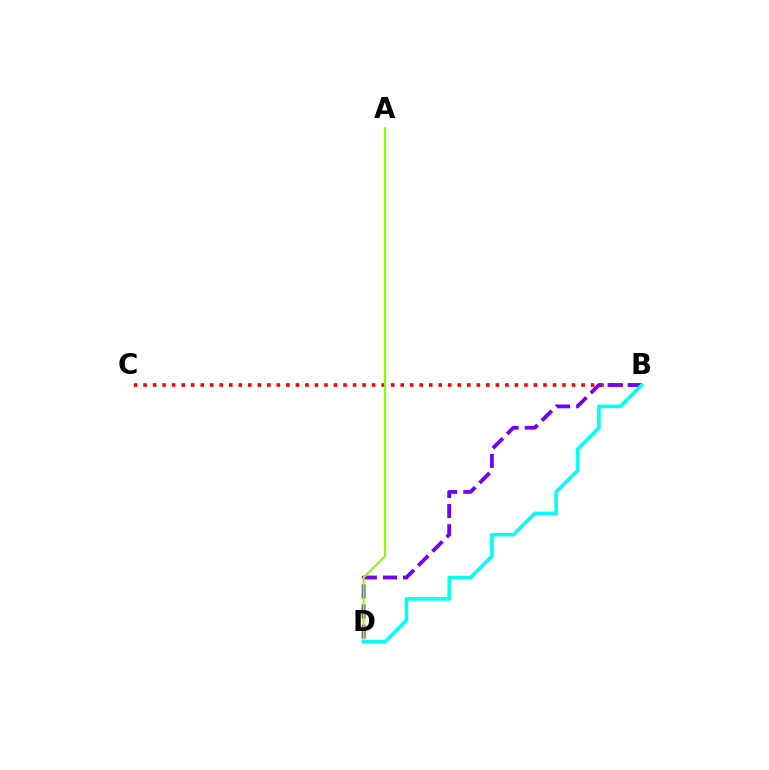{('B', 'C'): [{'color': '#ff0000', 'line_style': 'dotted', 'thickness': 2.59}], ('B', 'D'): [{'color': '#7200ff', 'line_style': 'dashed', 'thickness': 2.73}, {'color': '#00fff6', 'line_style': 'solid', 'thickness': 2.54}], ('A', 'D'): [{'color': '#84ff00', 'line_style': 'solid', 'thickness': 1.51}]}